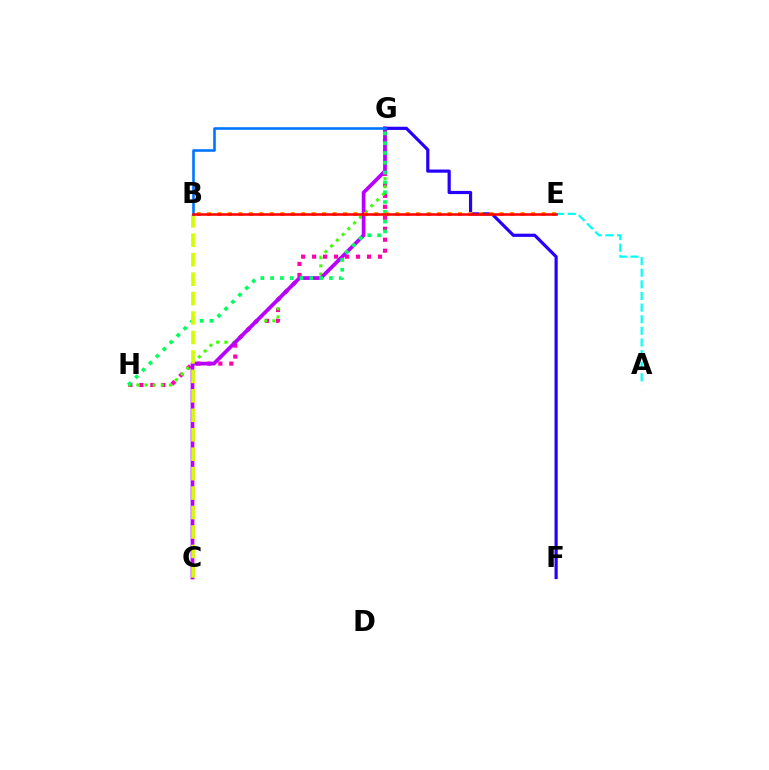{('G', 'H'): [{'color': '#ff00ac', 'line_style': 'dotted', 'thickness': 2.98}, {'color': '#3dff00', 'line_style': 'dotted', 'thickness': 2.21}, {'color': '#00ff5c', 'line_style': 'dotted', 'thickness': 2.66}], ('C', 'G'): [{'color': '#b900ff', 'line_style': 'solid', 'thickness': 2.69}], ('A', 'E'): [{'color': '#00fff6', 'line_style': 'dashed', 'thickness': 1.58}], ('F', 'G'): [{'color': '#2500ff', 'line_style': 'solid', 'thickness': 2.3}], ('B', 'E'): [{'color': '#ff9400', 'line_style': 'dotted', 'thickness': 2.84}, {'color': '#ff0000', 'line_style': 'solid', 'thickness': 1.84}], ('B', 'C'): [{'color': '#d1ff00', 'line_style': 'dashed', 'thickness': 2.64}], ('B', 'G'): [{'color': '#0074ff', 'line_style': 'solid', 'thickness': 1.86}]}